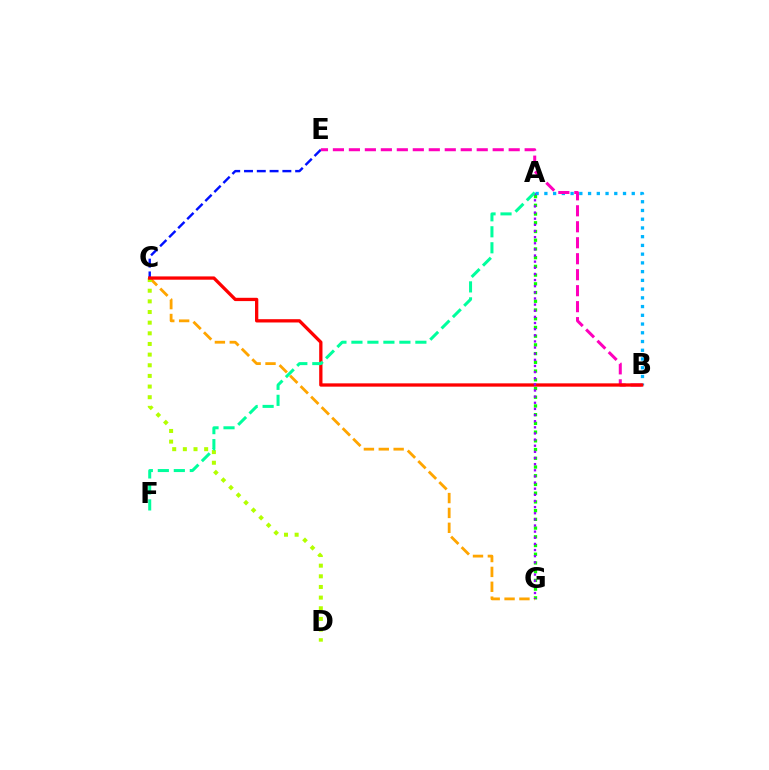{('A', 'B'): [{'color': '#00b5ff', 'line_style': 'dotted', 'thickness': 2.37}], ('A', 'G'): [{'color': '#08ff00', 'line_style': 'dotted', 'thickness': 2.37}, {'color': '#9b00ff', 'line_style': 'dotted', 'thickness': 1.67}], ('C', 'E'): [{'color': '#0010ff', 'line_style': 'dashed', 'thickness': 1.74}], ('C', 'G'): [{'color': '#ffa500', 'line_style': 'dashed', 'thickness': 2.02}], ('B', 'E'): [{'color': '#ff00bd', 'line_style': 'dashed', 'thickness': 2.17}], ('C', 'D'): [{'color': '#b3ff00', 'line_style': 'dotted', 'thickness': 2.89}], ('B', 'C'): [{'color': '#ff0000', 'line_style': 'solid', 'thickness': 2.37}], ('A', 'F'): [{'color': '#00ff9d', 'line_style': 'dashed', 'thickness': 2.17}]}